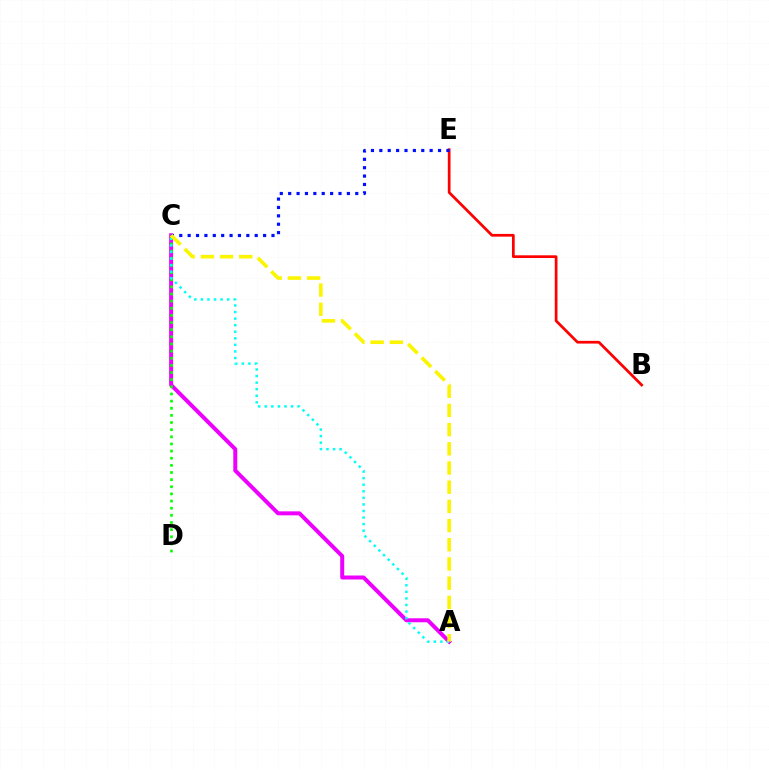{('A', 'C'): [{'color': '#ee00ff', 'line_style': 'solid', 'thickness': 2.87}, {'color': '#00fff6', 'line_style': 'dotted', 'thickness': 1.79}, {'color': '#fcf500', 'line_style': 'dashed', 'thickness': 2.61}], ('B', 'E'): [{'color': '#ff0000', 'line_style': 'solid', 'thickness': 1.96}], ('C', 'E'): [{'color': '#0010ff', 'line_style': 'dotted', 'thickness': 2.28}], ('C', 'D'): [{'color': '#08ff00', 'line_style': 'dotted', 'thickness': 1.94}]}